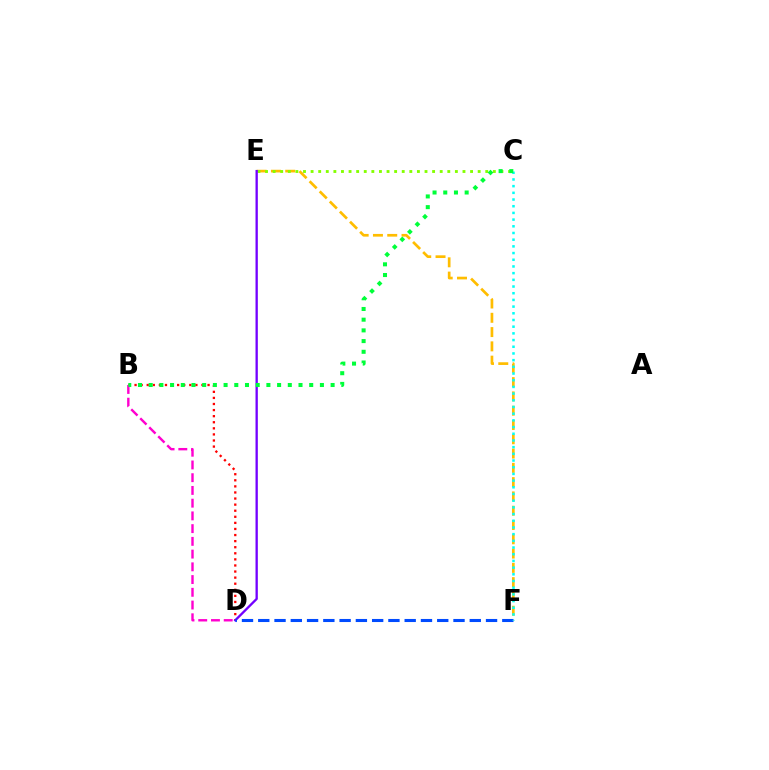{('E', 'F'): [{'color': '#ffbd00', 'line_style': 'dashed', 'thickness': 1.94}], ('B', 'D'): [{'color': '#ff0000', 'line_style': 'dotted', 'thickness': 1.65}, {'color': '#ff00cf', 'line_style': 'dashed', 'thickness': 1.73}], ('C', 'E'): [{'color': '#84ff00', 'line_style': 'dotted', 'thickness': 2.06}], ('D', 'E'): [{'color': '#7200ff', 'line_style': 'solid', 'thickness': 1.67}], ('D', 'F'): [{'color': '#004bff', 'line_style': 'dashed', 'thickness': 2.21}], ('C', 'F'): [{'color': '#00fff6', 'line_style': 'dotted', 'thickness': 1.82}], ('B', 'C'): [{'color': '#00ff39', 'line_style': 'dotted', 'thickness': 2.91}]}